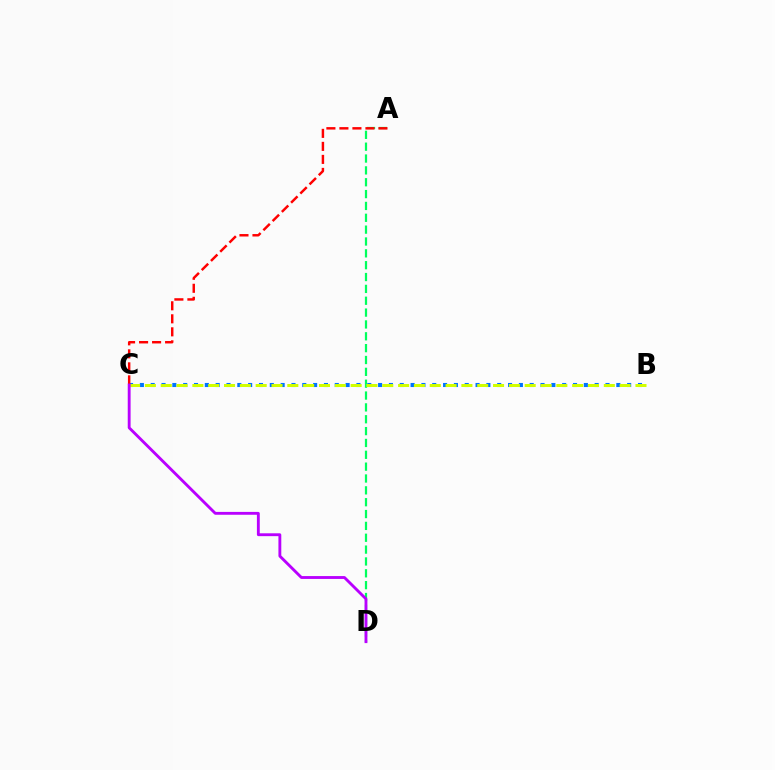{('B', 'C'): [{'color': '#0074ff', 'line_style': 'dotted', 'thickness': 2.94}, {'color': '#d1ff00', 'line_style': 'dashed', 'thickness': 2.15}], ('A', 'D'): [{'color': '#00ff5c', 'line_style': 'dashed', 'thickness': 1.61}], ('A', 'C'): [{'color': '#ff0000', 'line_style': 'dashed', 'thickness': 1.77}], ('C', 'D'): [{'color': '#b900ff', 'line_style': 'solid', 'thickness': 2.06}]}